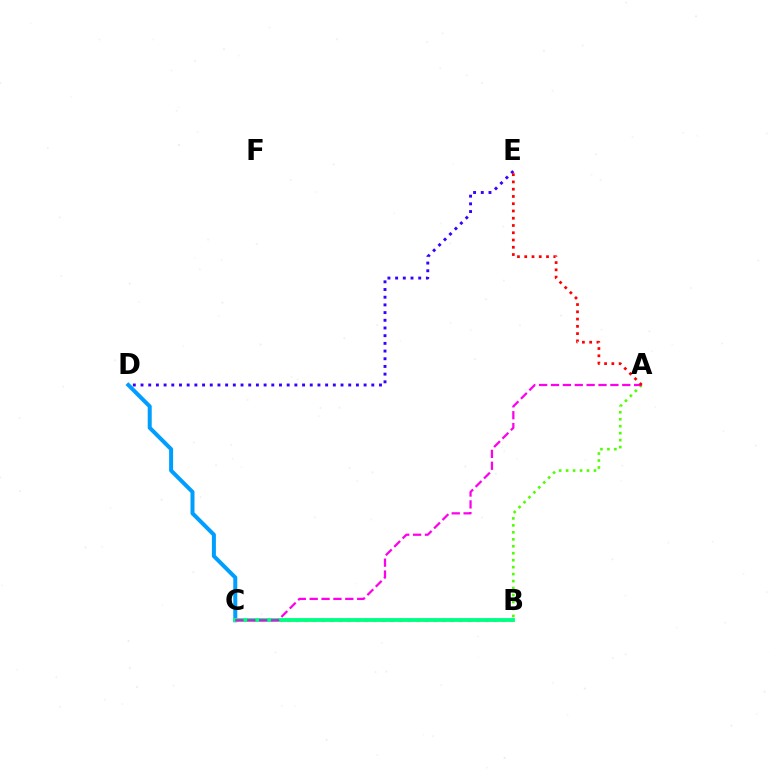{('C', 'D'): [{'color': '#009eff', 'line_style': 'solid', 'thickness': 2.88}], ('D', 'E'): [{'color': '#3700ff', 'line_style': 'dotted', 'thickness': 2.09}], ('A', 'B'): [{'color': '#4fff00', 'line_style': 'dotted', 'thickness': 1.89}], ('B', 'C'): [{'color': '#ffd500', 'line_style': 'dotted', 'thickness': 2.34}, {'color': '#00ff86', 'line_style': 'solid', 'thickness': 2.78}], ('A', 'C'): [{'color': '#ff00ed', 'line_style': 'dashed', 'thickness': 1.61}], ('A', 'E'): [{'color': '#ff0000', 'line_style': 'dotted', 'thickness': 1.97}]}